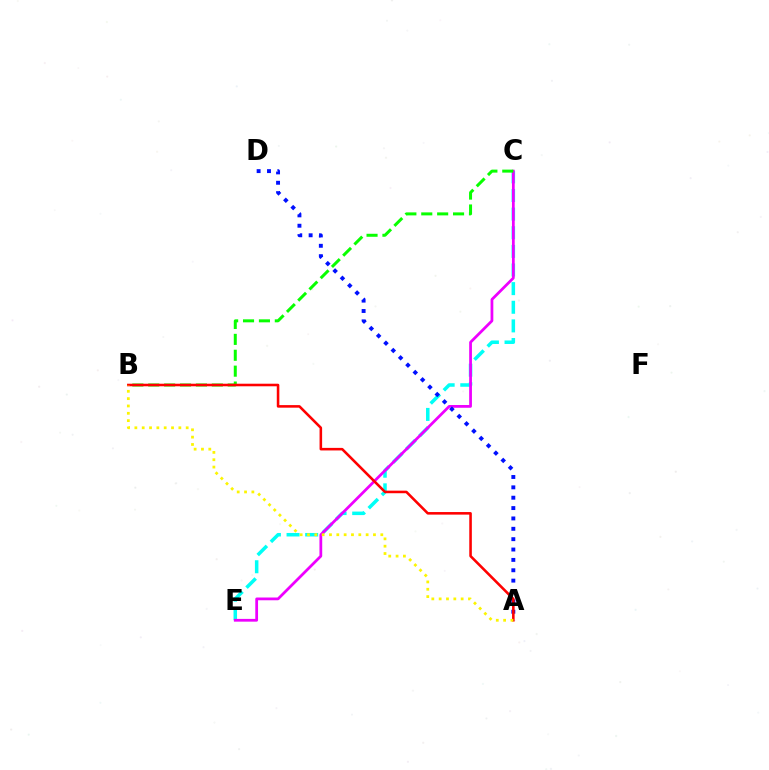{('C', 'E'): [{'color': '#00fff6', 'line_style': 'dashed', 'thickness': 2.53}, {'color': '#ee00ff', 'line_style': 'solid', 'thickness': 1.99}], ('B', 'C'): [{'color': '#08ff00', 'line_style': 'dashed', 'thickness': 2.16}], ('A', 'D'): [{'color': '#0010ff', 'line_style': 'dotted', 'thickness': 2.82}], ('A', 'B'): [{'color': '#ff0000', 'line_style': 'solid', 'thickness': 1.85}, {'color': '#fcf500', 'line_style': 'dotted', 'thickness': 1.99}]}